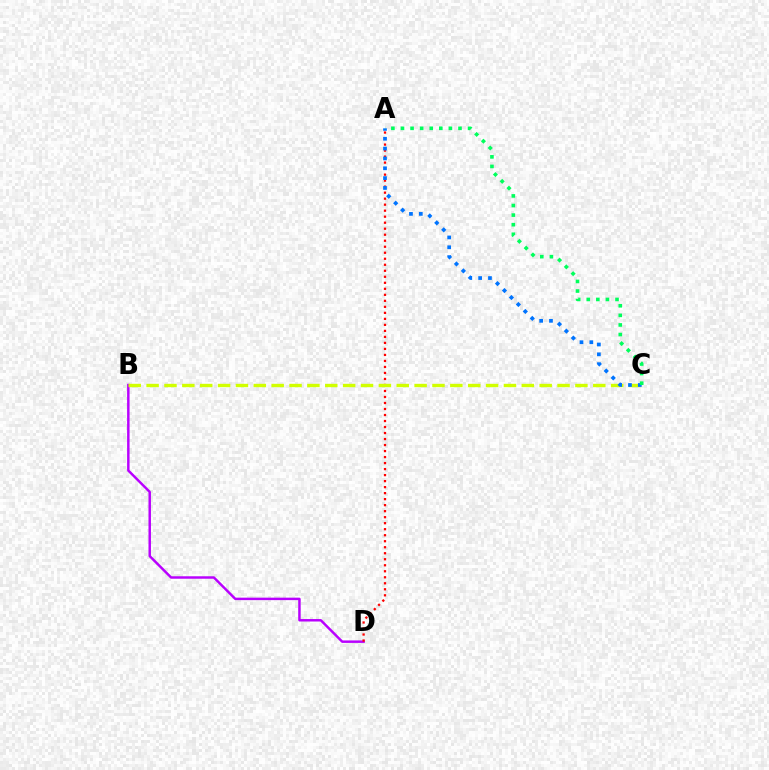{('B', 'D'): [{'color': '#b900ff', 'line_style': 'solid', 'thickness': 1.77}], ('A', 'D'): [{'color': '#ff0000', 'line_style': 'dotted', 'thickness': 1.63}], ('B', 'C'): [{'color': '#d1ff00', 'line_style': 'dashed', 'thickness': 2.43}], ('A', 'C'): [{'color': '#0074ff', 'line_style': 'dotted', 'thickness': 2.67}, {'color': '#00ff5c', 'line_style': 'dotted', 'thickness': 2.6}]}